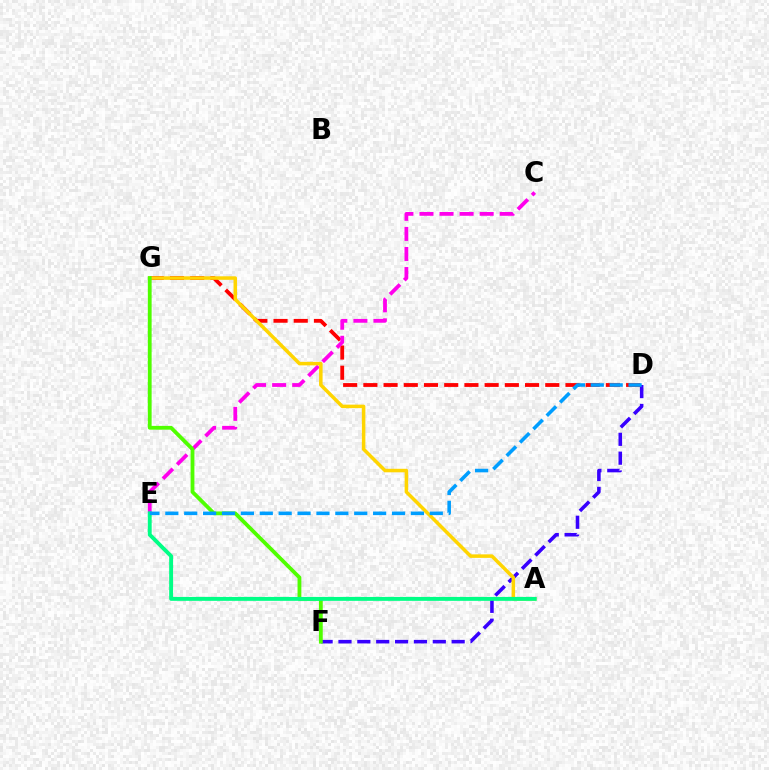{('D', 'G'): [{'color': '#ff0000', 'line_style': 'dashed', 'thickness': 2.75}], ('D', 'F'): [{'color': '#3700ff', 'line_style': 'dashed', 'thickness': 2.56}], ('C', 'E'): [{'color': '#ff00ed', 'line_style': 'dashed', 'thickness': 2.73}], ('A', 'G'): [{'color': '#ffd500', 'line_style': 'solid', 'thickness': 2.53}], ('F', 'G'): [{'color': '#4fff00', 'line_style': 'solid', 'thickness': 2.74}], ('A', 'E'): [{'color': '#00ff86', 'line_style': 'solid', 'thickness': 2.81}], ('D', 'E'): [{'color': '#009eff', 'line_style': 'dashed', 'thickness': 2.57}]}